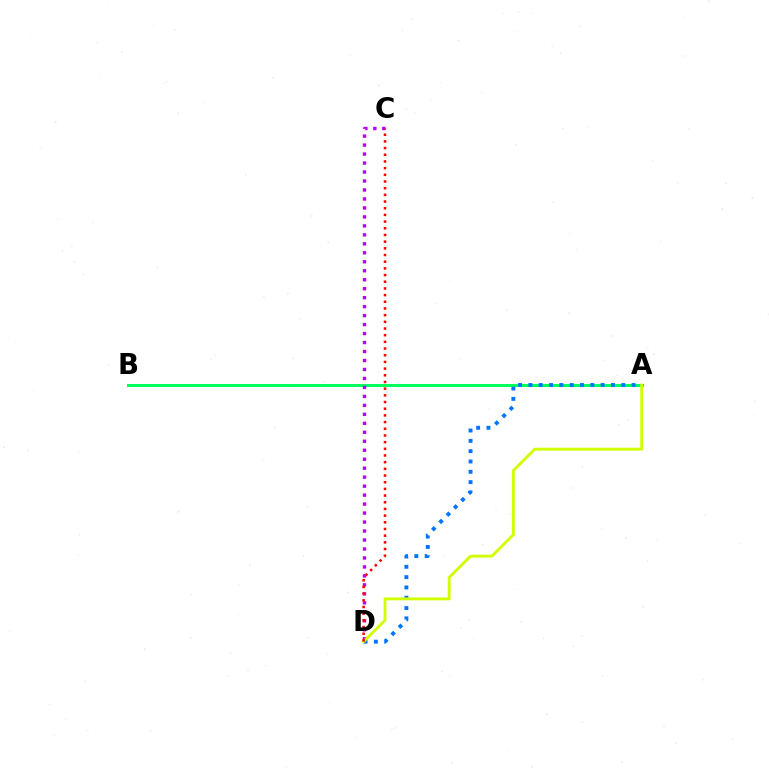{('A', 'B'): [{'color': '#00ff5c', 'line_style': 'solid', 'thickness': 2.15}], ('A', 'D'): [{'color': '#0074ff', 'line_style': 'dotted', 'thickness': 2.8}, {'color': '#d1ff00', 'line_style': 'solid', 'thickness': 2.07}], ('C', 'D'): [{'color': '#b900ff', 'line_style': 'dotted', 'thickness': 2.44}, {'color': '#ff0000', 'line_style': 'dotted', 'thickness': 1.82}]}